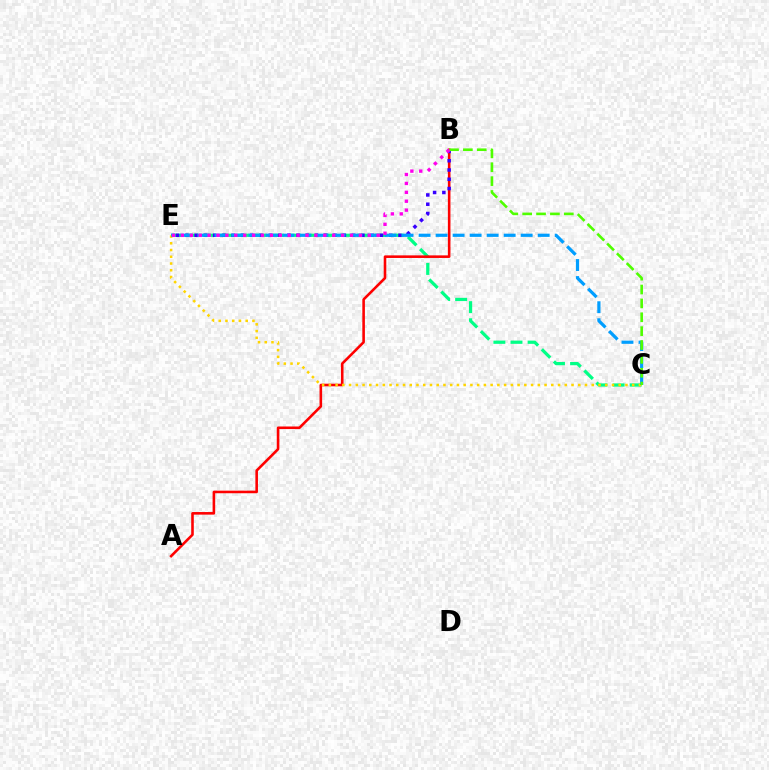{('C', 'E'): [{'color': '#00ff86', 'line_style': 'dashed', 'thickness': 2.33}, {'color': '#ffd500', 'line_style': 'dotted', 'thickness': 1.83}, {'color': '#009eff', 'line_style': 'dashed', 'thickness': 2.31}], ('A', 'B'): [{'color': '#ff0000', 'line_style': 'solid', 'thickness': 1.86}], ('B', 'E'): [{'color': '#3700ff', 'line_style': 'dotted', 'thickness': 2.52}, {'color': '#ff00ed', 'line_style': 'dotted', 'thickness': 2.42}], ('B', 'C'): [{'color': '#4fff00', 'line_style': 'dashed', 'thickness': 1.88}]}